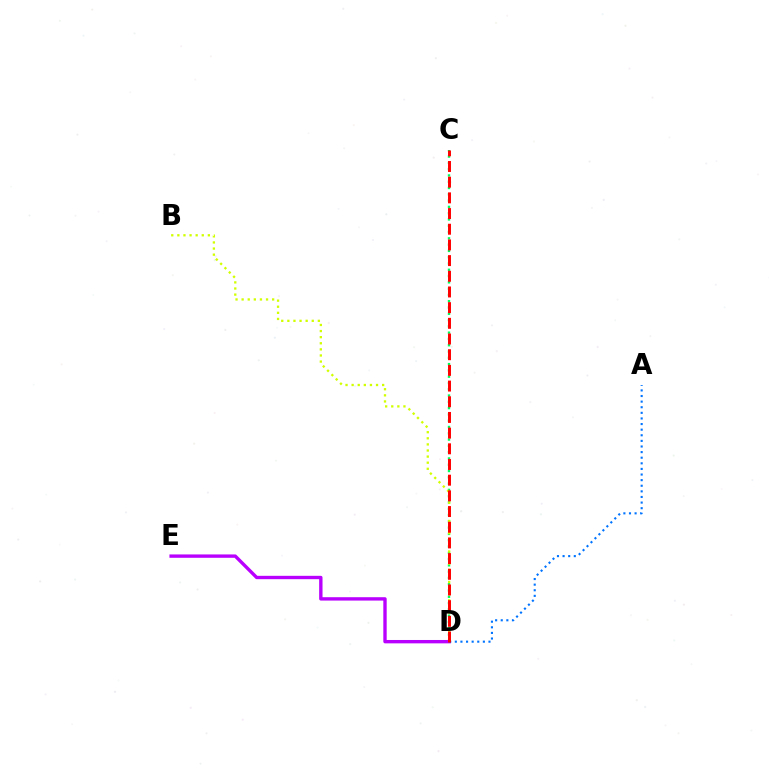{('C', 'D'): [{'color': '#00ff5c', 'line_style': 'dotted', 'thickness': 1.71}, {'color': '#ff0000', 'line_style': 'dashed', 'thickness': 2.13}], ('D', 'E'): [{'color': '#b900ff', 'line_style': 'solid', 'thickness': 2.42}], ('A', 'D'): [{'color': '#0074ff', 'line_style': 'dotted', 'thickness': 1.52}], ('B', 'D'): [{'color': '#d1ff00', 'line_style': 'dotted', 'thickness': 1.66}]}